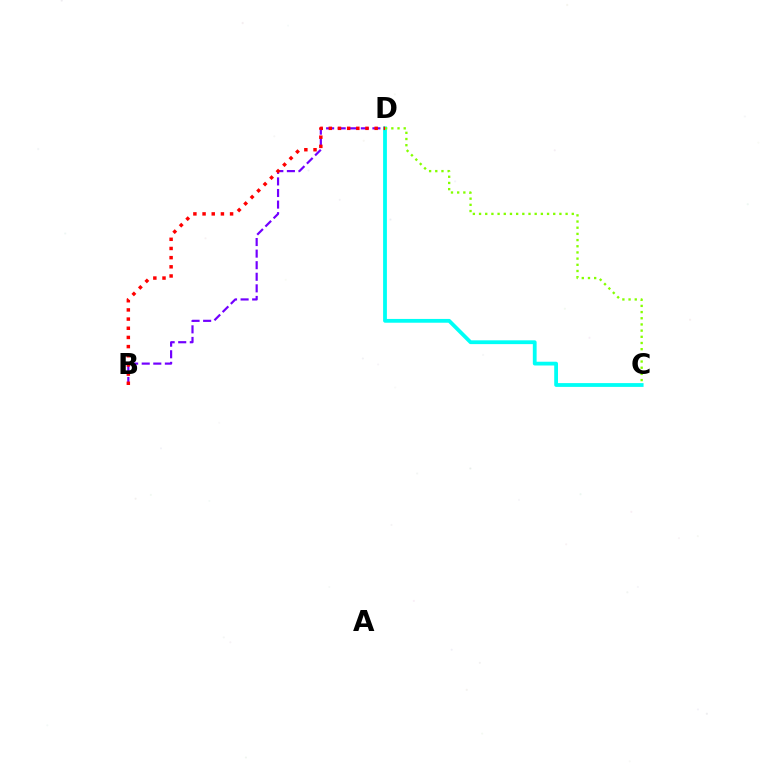{('C', 'D'): [{'color': '#00fff6', 'line_style': 'solid', 'thickness': 2.73}, {'color': '#84ff00', 'line_style': 'dotted', 'thickness': 1.68}], ('B', 'D'): [{'color': '#7200ff', 'line_style': 'dashed', 'thickness': 1.57}, {'color': '#ff0000', 'line_style': 'dotted', 'thickness': 2.49}]}